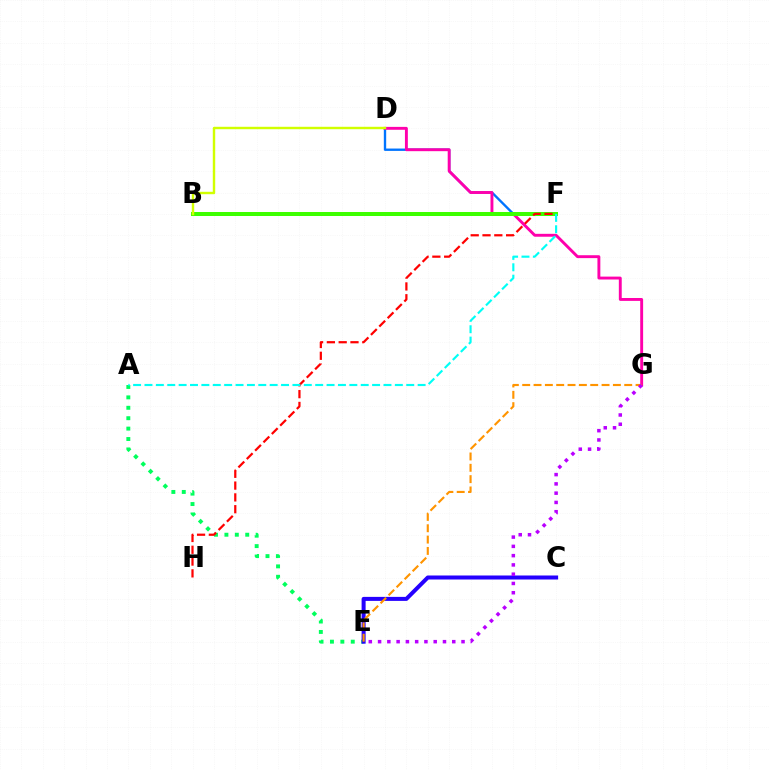{('A', 'E'): [{'color': '#00ff5c', 'line_style': 'dotted', 'thickness': 2.83}], ('D', 'F'): [{'color': '#0074ff', 'line_style': 'solid', 'thickness': 1.7}], ('C', 'E'): [{'color': '#2500ff', 'line_style': 'solid', 'thickness': 2.89}], ('D', 'G'): [{'color': '#ff00ac', 'line_style': 'solid', 'thickness': 2.09}], ('E', 'G'): [{'color': '#ff9400', 'line_style': 'dashed', 'thickness': 1.54}, {'color': '#b900ff', 'line_style': 'dotted', 'thickness': 2.52}], ('B', 'F'): [{'color': '#3dff00', 'line_style': 'solid', 'thickness': 2.88}], ('F', 'H'): [{'color': '#ff0000', 'line_style': 'dashed', 'thickness': 1.6}], ('B', 'D'): [{'color': '#d1ff00', 'line_style': 'solid', 'thickness': 1.75}], ('A', 'F'): [{'color': '#00fff6', 'line_style': 'dashed', 'thickness': 1.55}]}